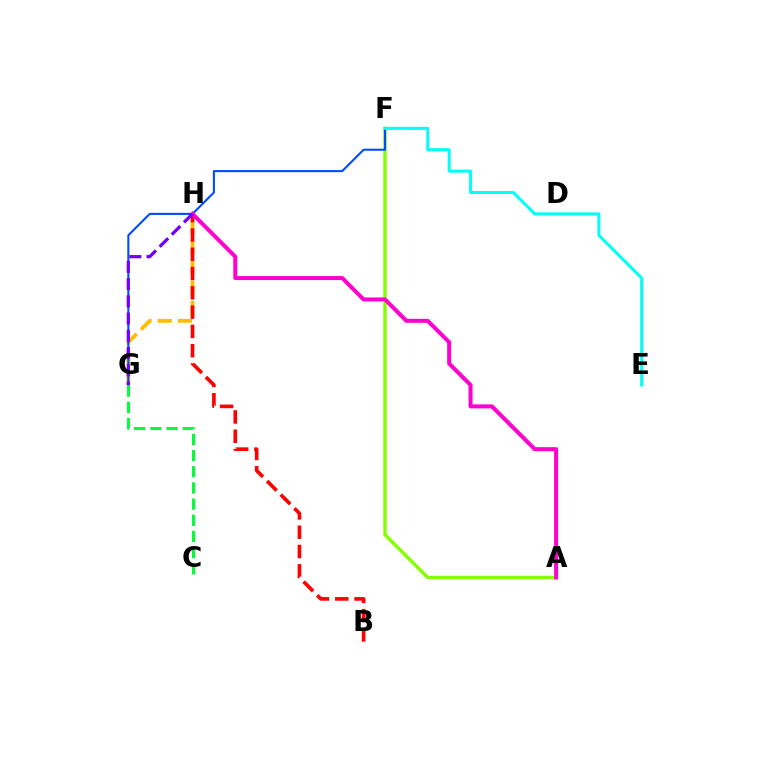{('A', 'F'): [{'color': '#84ff00', 'line_style': 'solid', 'thickness': 2.44}], ('G', 'H'): [{'color': '#ffbd00', 'line_style': 'dashed', 'thickness': 2.75}, {'color': '#7200ff', 'line_style': 'dashed', 'thickness': 2.34}], ('B', 'H'): [{'color': '#ff0000', 'line_style': 'dashed', 'thickness': 2.62}], ('F', 'G'): [{'color': '#004bff', 'line_style': 'solid', 'thickness': 1.51}], ('A', 'H'): [{'color': '#ff00cf', 'line_style': 'solid', 'thickness': 2.88}], ('C', 'G'): [{'color': '#00ff39', 'line_style': 'dashed', 'thickness': 2.2}], ('E', 'F'): [{'color': '#00fff6', 'line_style': 'solid', 'thickness': 2.17}]}